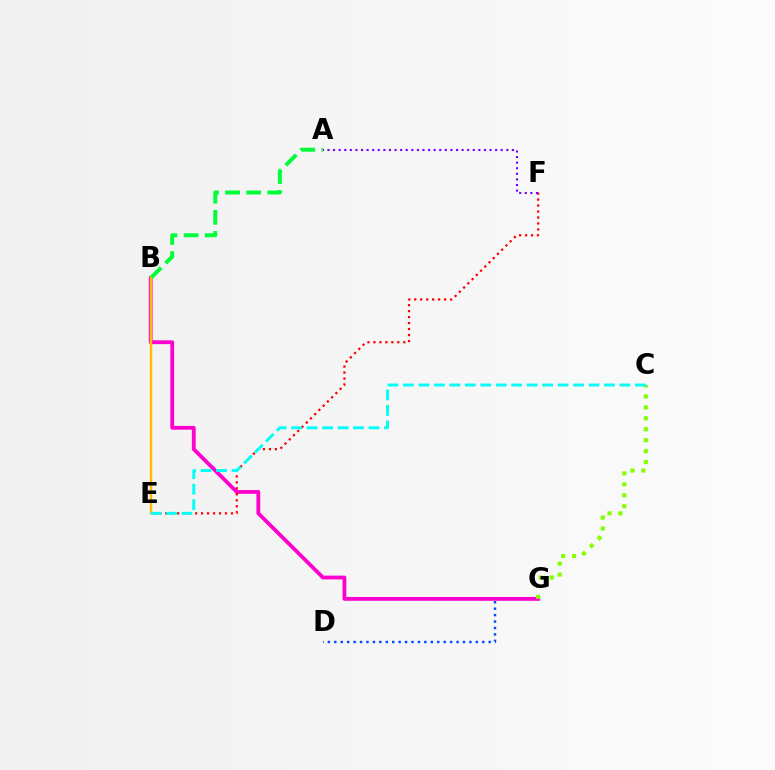{('D', 'G'): [{'color': '#004bff', 'line_style': 'dotted', 'thickness': 1.75}], ('B', 'G'): [{'color': '#ff00cf', 'line_style': 'solid', 'thickness': 2.73}], ('A', 'B'): [{'color': '#00ff39', 'line_style': 'dashed', 'thickness': 2.86}], ('E', 'F'): [{'color': '#ff0000', 'line_style': 'dotted', 'thickness': 1.62}], ('C', 'G'): [{'color': '#84ff00', 'line_style': 'dotted', 'thickness': 2.97}], ('B', 'E'): [{'color': '#ffbd00', 'line_style': 'solid', 'thickness': 1.75}], ('A', 'F'): [{'color': '#7200ff', 'line_style': 'dotted', 'thickness': 1.52}], ('C', 'E'): [{'color': '#00fff6', 'line_style': 'dashed', 'thickness': 2.1}]}